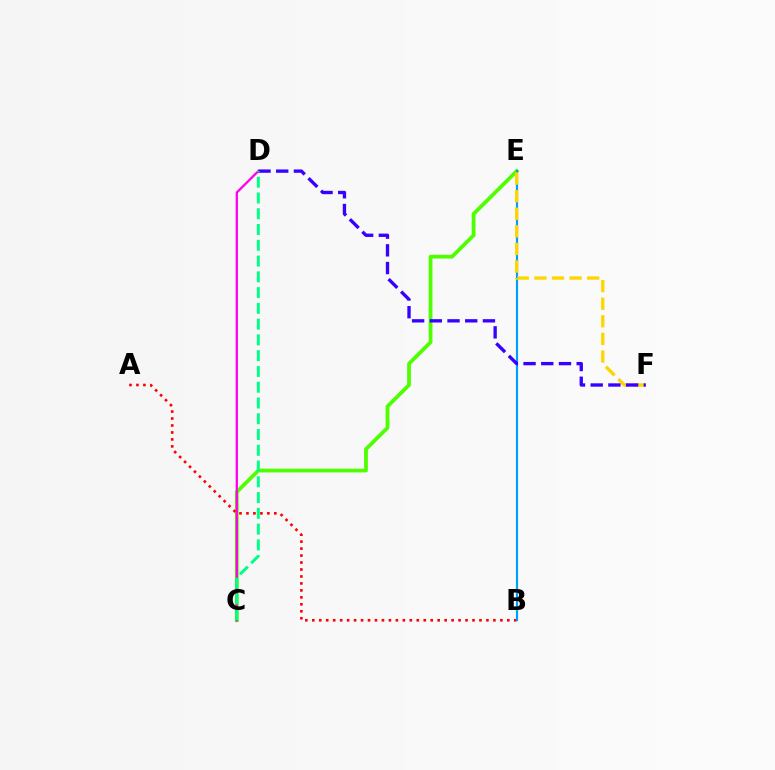{('C', 'E'): [{'color': '#4fff00', 'line_style': 'solid', 'thickness': 2.72}], ('A', 'B'): [{'color': '#ff0000', 'line_style': 'dotted', 'thickness': 1.89}], ('B', 'E'): [{'color': '#009eff', 'line_style': 'solid', 'thickness': 1.56}], ('C', 'D'): [{'color': '#ff00ed', 'line_style': 'solid', 'thickness': 1.65}, {'color': '#00ff86', 'line_style': 'dashed', 'thickness': 2.14}], ('E', 'F'): [{'color': '#ffd500', 'line_style': 'dashed', 'thickness': 2.39}], ('D', 'F'): [{'color': '#3700ff', 'line_style': 'dashed', 'thickness': 2.41}]}